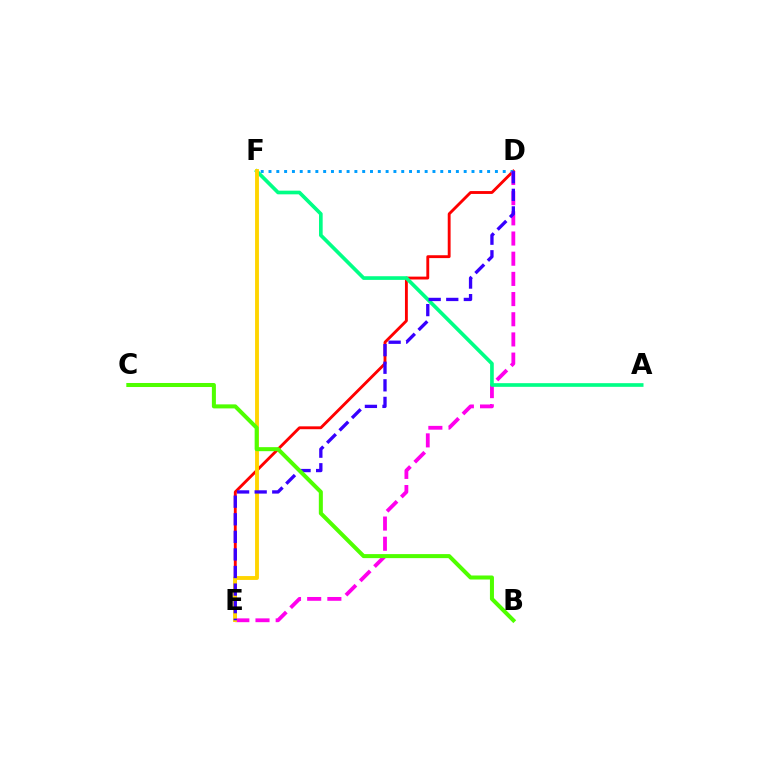{('D', 'E'): [{'color': '#ff0000', 'line_style': 'solid', 'thickness': 2.06}, {'color': '#ff00ed', 'line_style': 'dashed', 'thickness': 2.74}, {'color': '#3700ff', 'line_style': 'dashed', 'thickness': 2.39}], ('D', 'F'): [{'color': '#009eff', 'line_style': 'dotted', 'thickness': 2.12}], ('A', 'F'): [{'color': '#00ff86', 'line_style': 'solid', 'thickness': 2.64}], ('E', 'F'): [{'color': '#ffd500', 'line_style': 'solid', 'thickness': 2.78}], ('B', 'C'): [{'color': '#4fff00', 'line_style': 'solid', 'thickness': 2.9}]}